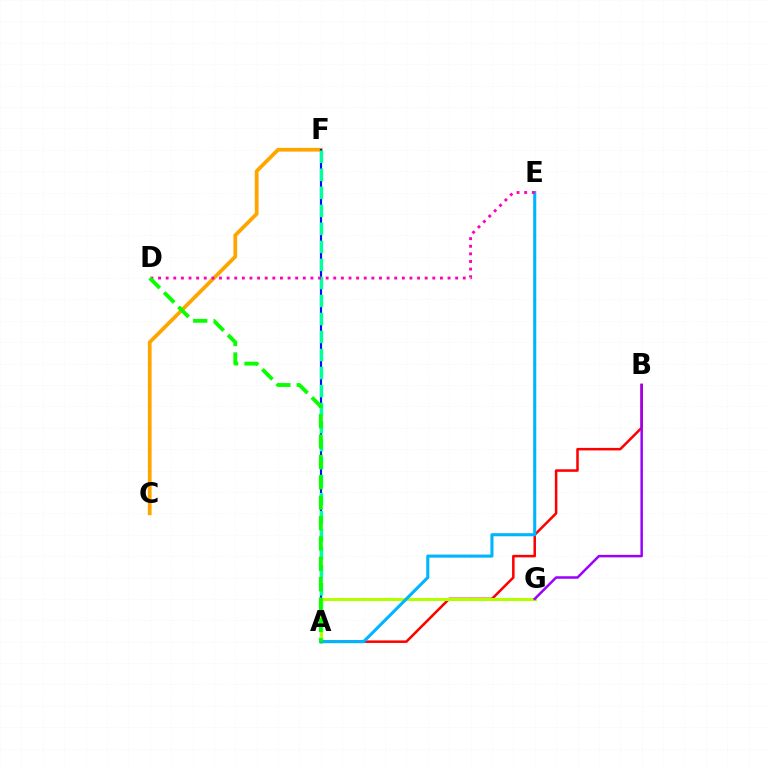{('A', 'B'): [{'color': '#ff0000', 'line_style': 'solid', 'thickness': 1.82}], ('C', 'F'): [{'color': '#ffa500', 'line_style': 'solid', 'thickness': 2.72}], ('A', 'F'): [{'color': '#0010ff', 'line_style': 'solid', 'thickness': 1.56}, {'color': '#00ff9d', 'line_style': 'dashed', 'thickness': 2.45}], ('A', 'G'): [{'color': '#b3ff00', 'line_style': 'solid', 'thickness': 2.24}], ('A', 'E'): [{'color': '#00b5ff', 'line_style': 'solid', 'thickness': 2.22}], ('D', 'E'): [{'color': '#ff00bd', 'line_style': 'dotted', 'thickness': 2.07}], ('B', 'G'): [{'color': '#9b00ff', 'line_style': 'solid', 'thickness': 1.79}], ('A', 'D'): [{'color': '#08ff00', 'line_style': 'dashed', 'thickness': 2.77}]}